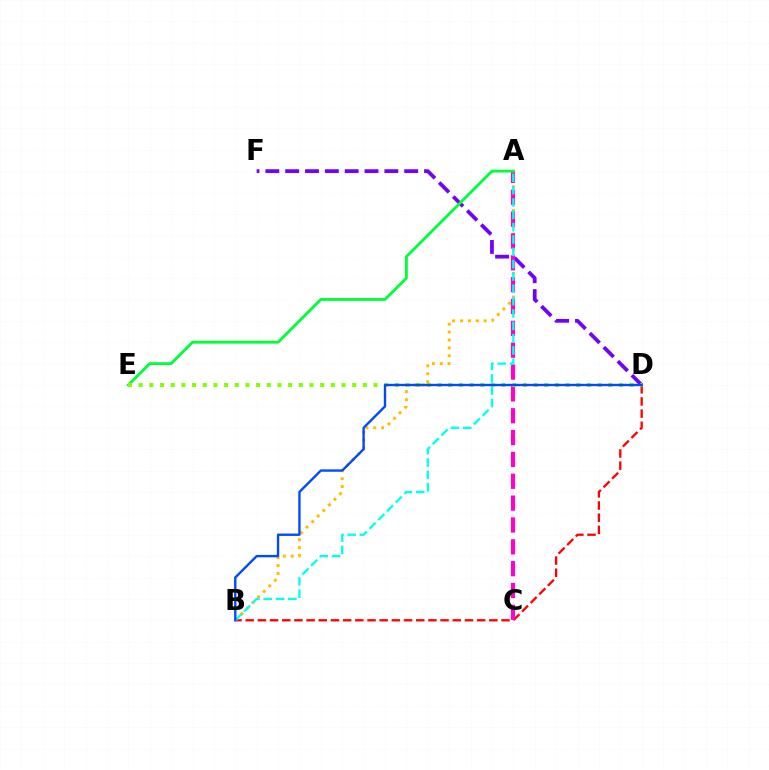{('B', 'D'): [{'color': '#ff0000', 'line_style': 'dashed', 'thickness': 1.65}, {'color': '#004bff', 'line_style': 'solid', 'thickness': 1.71}], ('A', 'B'): [{'color': '#ffbd00', 'line_style': 'dotted', 'thickness': 2.14}, {'color': '#00fff6', 'line_style': 'dashed', 'thickness': 1.67}], ('D', 'F'): [{'color': '#7200ff', 'line_style': 'dashed', 'thickness': 2.69}], ('A', 'C'): [{'color': '#ff00cf', 'line_style': 'dashed', 'thickness': 2.97}], ('A', 'E'): [{'color': '#00ff39', 'line_style': 'solid', 'thickness': 2.05}], ('D', 'E'): [{'color': '#84ff00', 'line_style': 'dotted', 'thickness': 2.9}]}